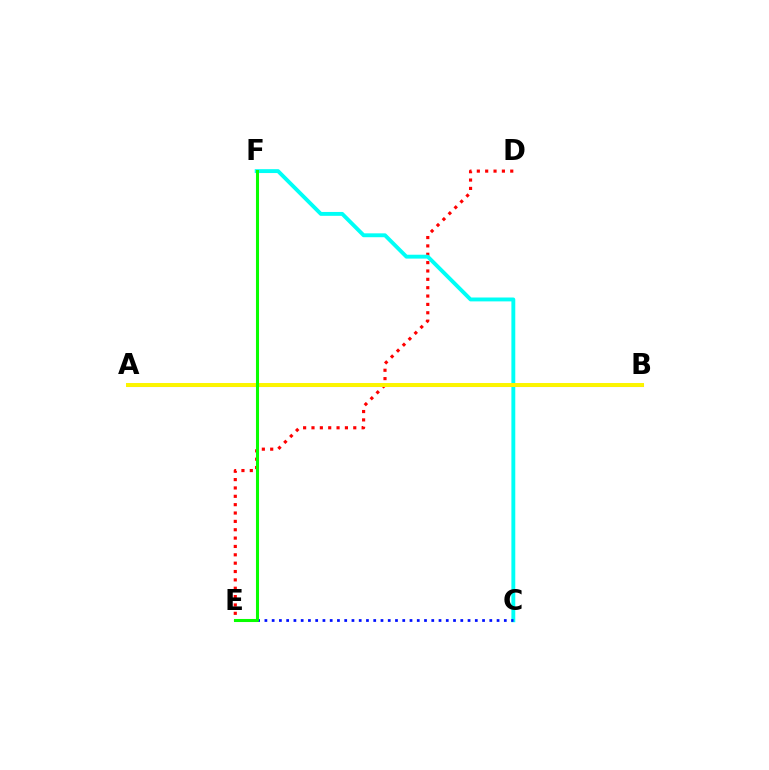{('D', 'E'): [{'color': '#ff0000', 'line_style': 'dotted', 'thickness': 2.27}], ('C', 'F'): [{'color': '#00fff6', 'line_style': 'solid', 'thickness': 2.79}], ('A', 'B'): [{'color': '#ee00ff', 'line_style': 'solid', 'thickness': 2.19}, {'color': '#fcf500', 'line_style': 'solid', 'thickness': 2.86}], ('C', 'E'): [{'color': '#0010ff', 'line_style': 'dotted', 'thickness': 1.97}], ('E', 'F'): [{'color': '#08ff00', 'line_style': 'solid', 'thickness': 2.21}]}